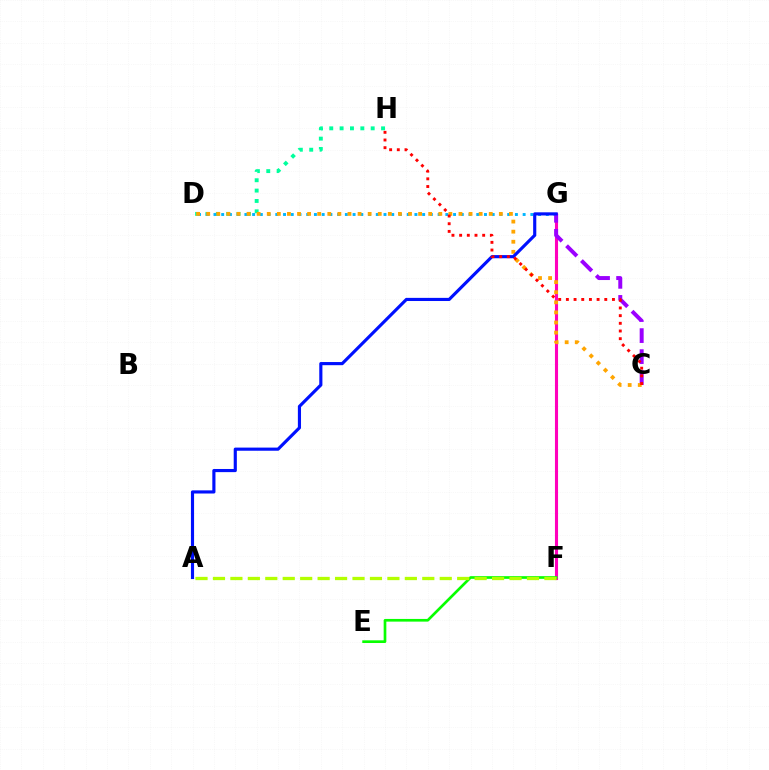{('D', 'H'): [{'color': '#00ff9d', 'line_style': 'dotted', 'thickness': 2.81}], ('F', 'G'): [{'color': '#ff00bd', 'line_style': 'solid', 'thickness': 2.23}], ('D', 'G'): [{'color': '#00b5ff', 'line_style': 'dotted', 'thickness': 2.1}], ('C', 'G'): [{'color': '#9b00ff', 'line_style': 'dashed', 'thickness': 2.86}], ('C', 'D'): [{'color': '#ffa500', 'line_style': 'dotted', 'thickness': 2.74}], ('A', 'G'): [{'color': '#0010ff', 'line_style': 'solid', 'thickness': 2.26}], ('C', 'H'): [{'color': '#ff0000', 'line_style': 'dotted', 'thickness': 2.09}], ('E', 'F'): [{'color': '#08ff00', 'line_style': 'solid', 'thickness': 1.93}], ('A', 'F'): [{'color': '#b3ff00', 'line_style': 'dashed', 'thickness': 2.37}]}